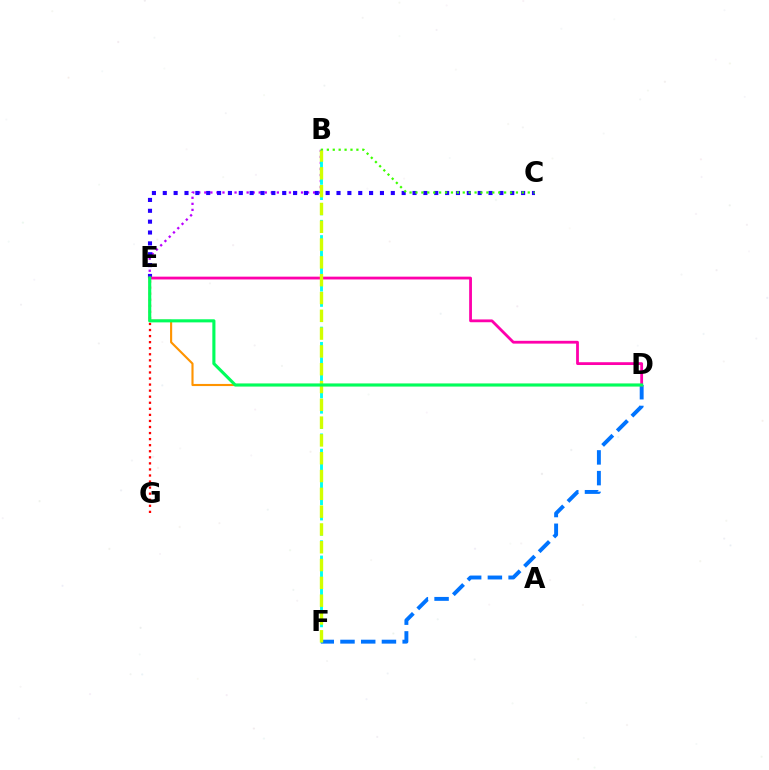{('D', 'F'): [{'color': '#0074ff', 'line_style': 'dashed', 'thickness': 2.82}], ('B', 'E'): [{'color': '#b900ff', 'line_style': 'dotted', 'thickness': 1.64}], ('D', 'E'): [{'color': '#ff9400', 'line_style': 'solid', 'thickness': 1.53}, {'color': '#ff00ac', 'line_style': 'solid', 'thickness': 2.02}, {'color': '#00ff5c', 'line_style': 'solid', 'thickness': 2.23}], ('B', 'F'): [{'color': '#00fff6', 'line_style': 'dashed', 'thickness': 2.07}, {'color': '#d1ff00', 'line_style': 'dashed', 'thickness': 2.42}], ('C', 'E'): [{'color': '#2500ff', 'line_style': 'dotted', 'thickness': 2.95}], ('B', 'C'): [{'color': '#3dff00', 'line_style': 'dotted', 'thickness': 1.61}], ('E', 'G'): [{'color': '#ff0000', 'line_style': 'dotted', 'thickness': 1.65}]}